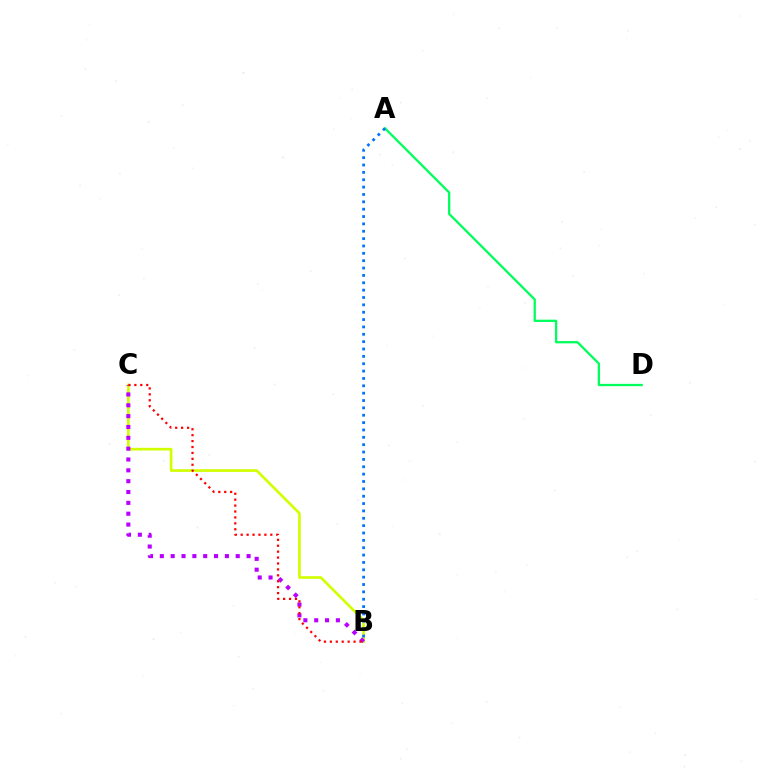{('B', 'C'): [{'color': '#d1ff00', 'line_style': 'solid', 'thickness': 1.93}, {'color': '#b900ff', 'line_style': 'dotted', 'thickness': 2.95}, {'color': '#ff0000', 'line_style': 'dotted', 'thickness': 1.61}], ('A', 'D'): [{'color': '#00ff5c', 'line_style': 'solid', 'thickness': 1.65}], ('A', 'B'): [{'color': '#0074ff', 'line_style': 'dotted', 'thickness': 2.0}]}